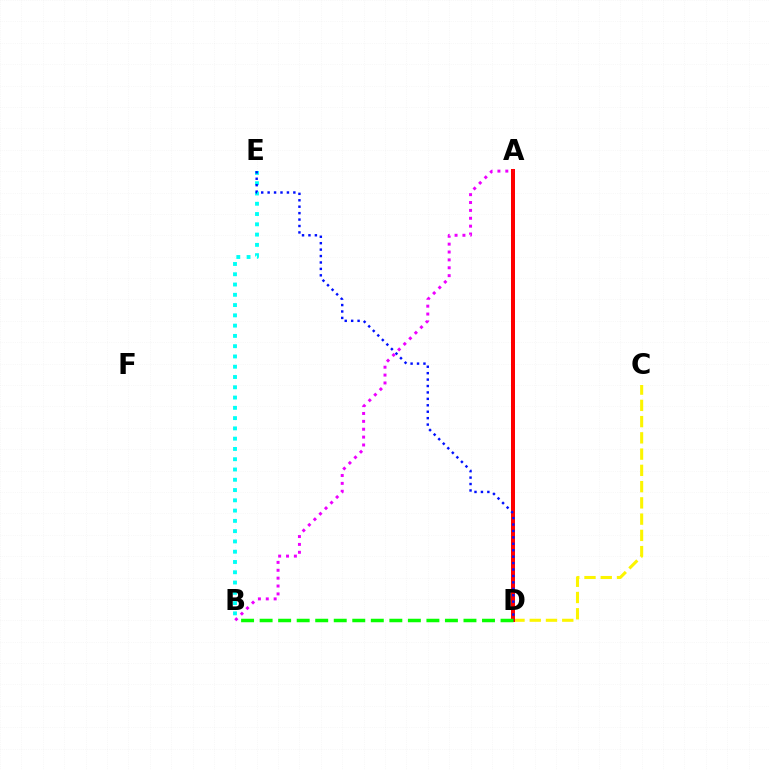{('B', 'E'): [{'color': '#00fff6', 'line_style': 'dotted', 'thickness': 2.79}], ('C', 'D'): [{'color': '#fcf500', 'line_style': 'dashed', 'thickness': 2.21}], ('A', 'D'): [{'color': '#ff0000', 'line_style': 'solid', 'thickness': 2.87}], ('D', 'E'): [{'color': '#0010ff', 'line_style': 'dotted', 'thickness': 1.75}], ('B', 'D'): [{'color': '#08ff00', 'line_style': 'dashed', 'thickness': 2.52}], ('A', 'B'): [{'color': '#ee00ff', 'line_style': 'dotted', 'thickness': 2.14}]}